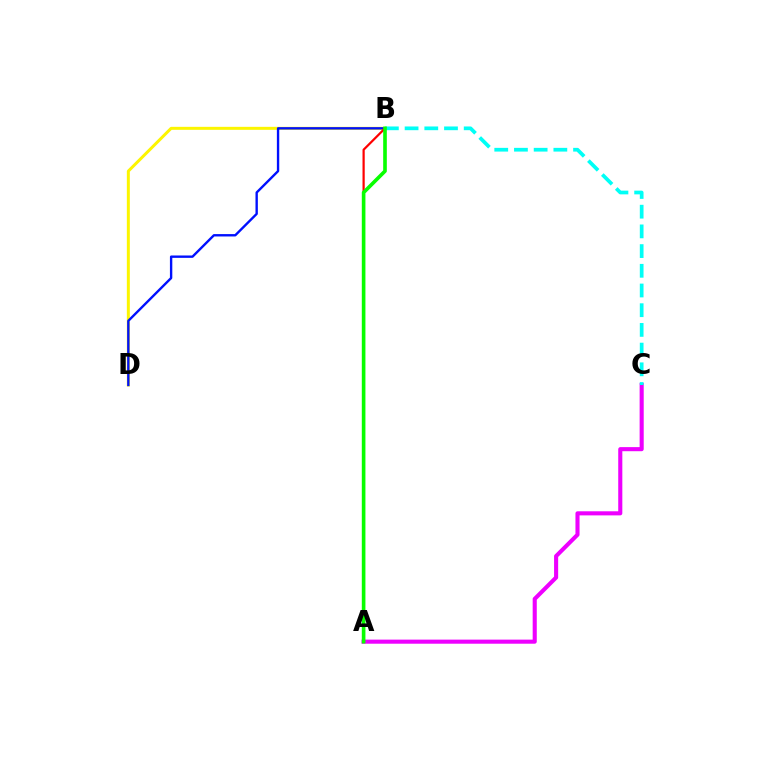{('B', 'D'): [{'color': '#fcf500', 'line_style': 'solid', 'thickness': 2.15}, {'color': '#0010ff', 'line_style': 'solid', 'thickness': 1.71}], ('A', 'C'): [{'color': '#ee00ff', 'line_style': 'solid', 'thickness': 2.95}], ('A', 'B'): [{'color': '#ff0000', 'line_style': 'solid', 'thickness': 1.59}, {'color': '#08ff00', 'line_style': 'solid', 'thickness': 2.61}], ('B', 'C'): [{'color': '#00fff6', 'line_style': 'dashed', 'thickness': 2.68}]}